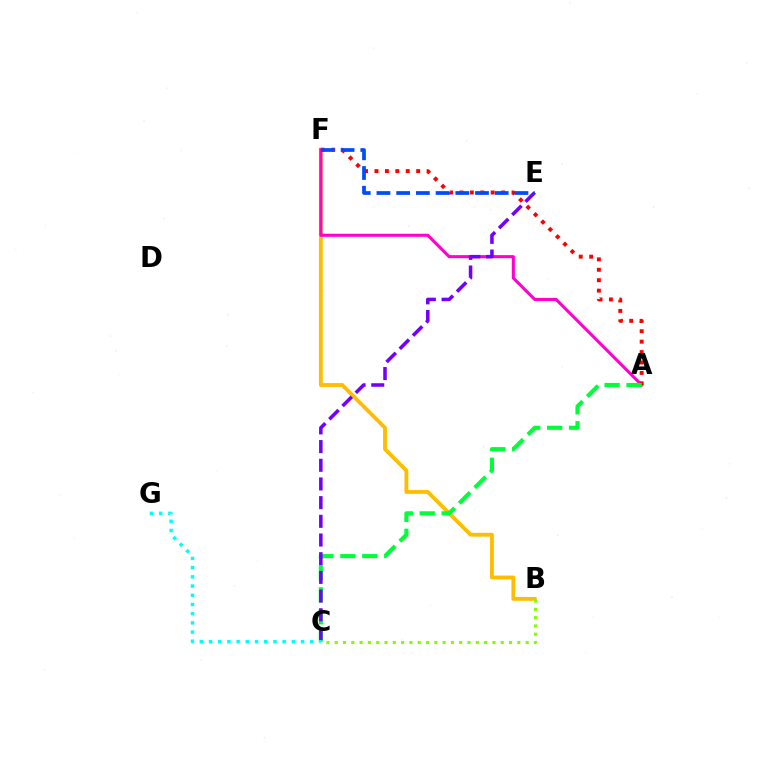{('B', 'F'): [{'color': '#ffbd00', 'line_style': 'solid', 'thickness': 2.77}], ('A', 'F'): [{'color': '#ff00cf', 'line_style': 'solid', 'thickness': 2.22}, {'color': '#ff0000', 'line_style': 'dotted', 'thickness': 2.83}], ('A', 'C'): [{'color': '#00ff39', 'line_style': 'dashed', 'thickness': 2.98}], ('C', 'E'): [{'color': '#7200ff', 'line_style': 'dashed', 'thickness': 2.54}], ('E', 'F'): [{'color': '#004bff', 'line_style': 'dashed', 'thickness': 2.68}], ('B', 'C'): [{'color': '#84ff00', 'line_style': 'dotted', 'thickness': 2.26}], ('C', 'G'): [{'color': '#00fff6', 'line_style': 'dotted', 'thickness': 2.5}]}